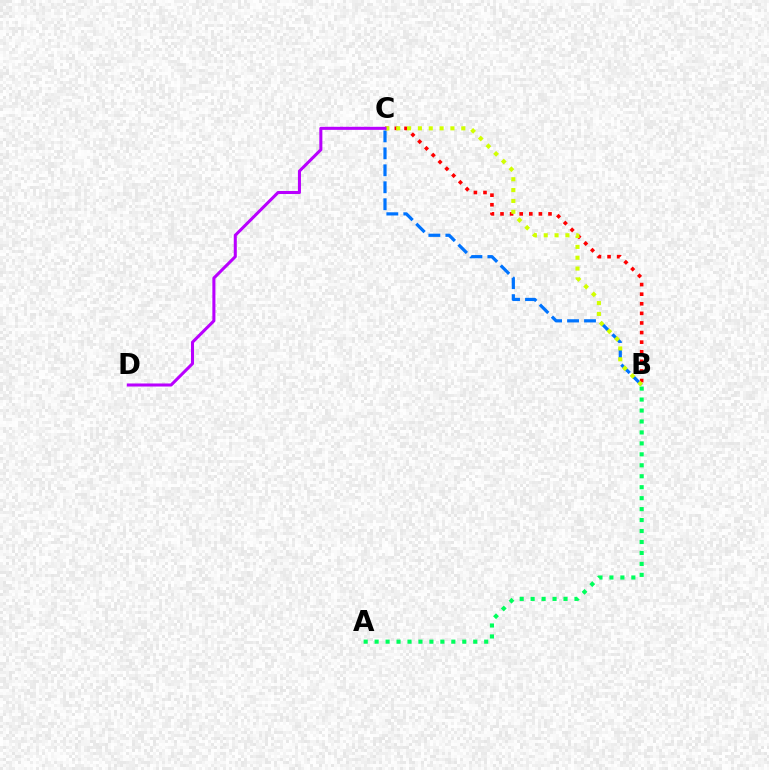{('B', 'C'): [{'color': '#0074ff', 'line_style': 'dashed', 'thickness': 2.31}, {'color': '#ff0000', 'line_style': 'dotted', 'thickness': 2.61}, {'color': '#d1ff00', 'line_style': 'dotted', 'thickness': 2.95}], ('A', 'B'): [{'color': '#00ff5c', 'line_style': 'dotted', 'thickness': 2.98}], ('C', 'D'): [{'color': '#b900ff', 'line_style': 'solid', 'thickness': 2.2}]}